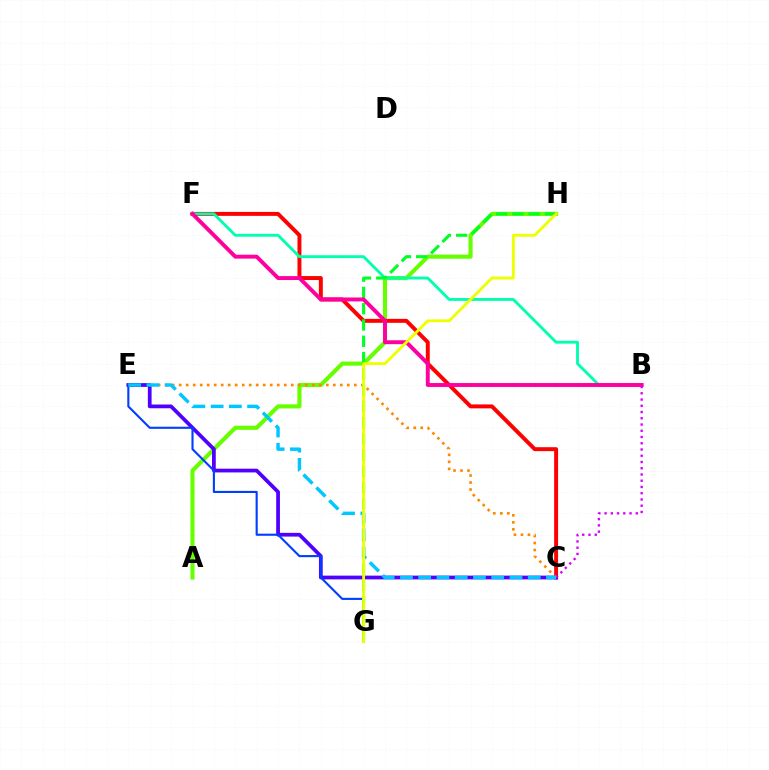{('A', 'H'): [{'color': '#66ff00', 'line_style': 'solid', 'thickness': 2.95}], ('C', 'F'): [{'color': '#ff0000', 'line_style': 'solid', 'thickness': 2.84}], ('C', 'E'): [{'color': '#ff8800', 'line_style': 'dotted', 'thickness': 1.9}, {'color': '#4f00ff', 'line_style': 'solid', 'thickness': 2.7}, {'color': '#00c7ff', 'line_style': 'dashed', 'thickness': 2.48}], ('B', 'F'): [{'color': '#00ffaf', 'line_style': 'solid', 'thickness': 2.06}, {'color': '#ff00a0', 'line_style': 'solid', 'thickness': 2.83}], ('E', 'G'): [{'color': '#003fff', 'line_style': 'solid', 'thickness': 1.52}], ('G', 'H'): [{'color': '#00ff27', 'line_style': 'dashed', 'thickness': 2.21}, {'color': '#eeff00', 'line_style': 'solid', 'thickness': 2.05}], ('B', 'C'): [{'color': '#d600ff', 'line_style': 'dotted', 'thickness': 1.7}]}